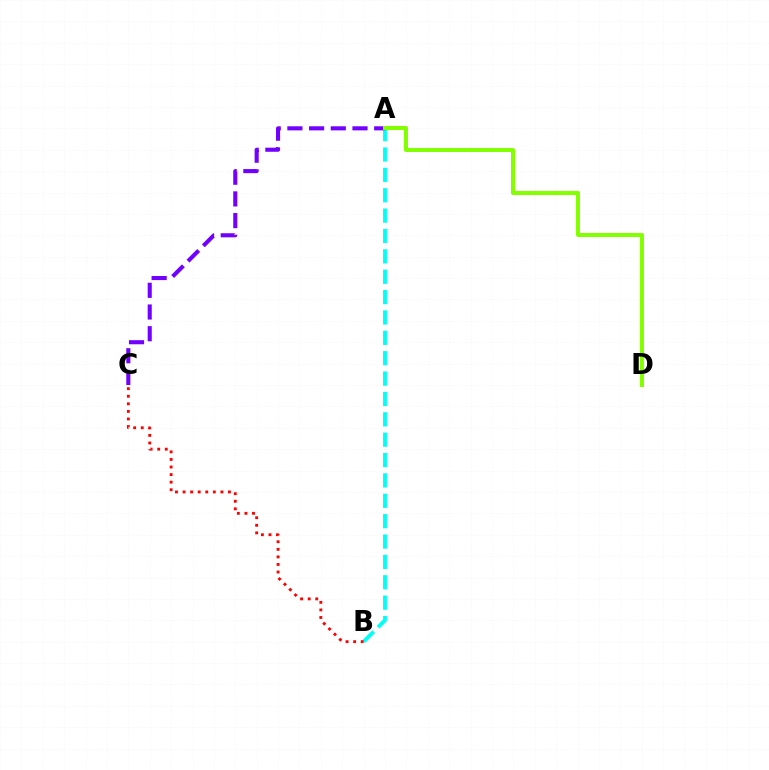{('A', 'B'): [{'color': '#00fff6', 'line_style': 'dashed', 'thickness': 2.77}], ('A', 'C'): [{'color': '#7200ff', 'line_style': 'dashed', 'thickness': 2.95}], ('B', 'C'): [{'color': '#ff0000', 'line_style': 'dotted', 'thickness': 2.06}], ('A', 'D'): [{'color': '#84ff00', 'line_style': 'solid', 'thickness': 2.9}]}